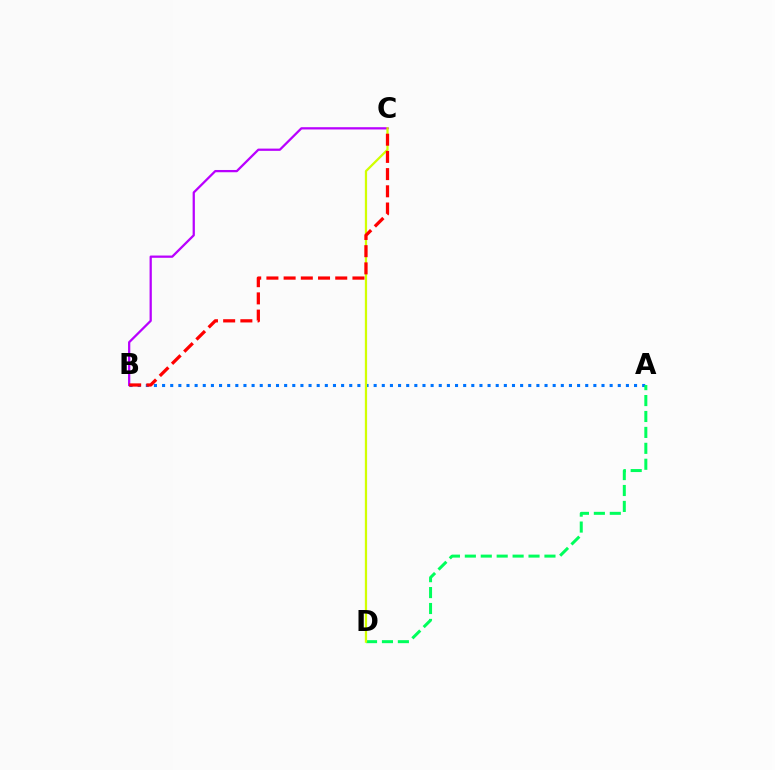{('A', 'B'): [{'color': '#0074ff', 'line_style': 'dotted', 'thickness': 2.21}], ('A', 'D'): [{'color': '#00ff5c', 'line_style': 'dashed', 'thickness': 2.16}], ('B', 'C'): [{'color': '#b900ff', 'line_style': 'solid', 'thickness': 1.63}, {'color': '#ff0000', 'line_style': 'dashed', 'thickness': 2.34}], ('C', 'D'): [{'color': '#d1ff00', 'line_style': 'solid', 'thickness': 1.62}]}